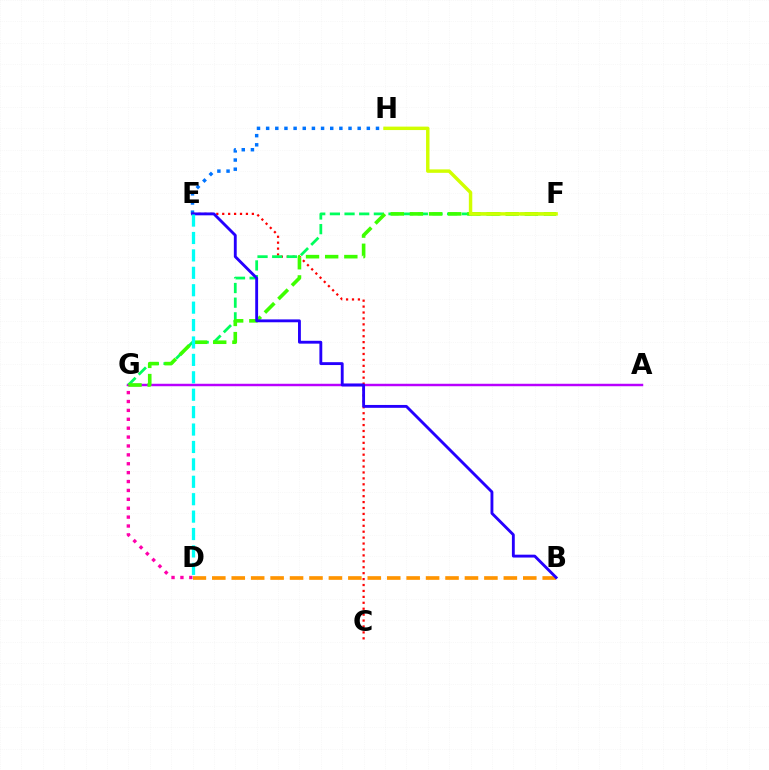{('B', 'D'): [{'color': '#ff9400', 'line_style': 'dashed', 'thickness': 2.64}], ('E', 'H'): [{'color': '#0074ff', 'line_style': 'dotted', 'thickness': 2.49}], ('A', 'G'): [{'color': '#b900ff', 'line_style': 'solid', 'thickness': 1.77}], ('C', 'E'): [{'color': '#ff0000', 'line_style': 'dotted', 'thickness': 1.61}], ('F', 'G'): [{'color': '#00ff5c', 'line_style': 'dashed', 'thickness': 1.99}, {'color': '#3dff00', 'line_style': 'dashed', 'thickness': 2.6}], ('D', 'G'): [{'color': '#ff00ac', 'line_style': 'dotted', 'thickness': 2.42}], ('B', 'E'): [{'color': '#2500ff', 'line_style': 'solid', 'thickness': 2.06}], ('D', 'E'): [{'color': '#00fff6', 'line_style': 'dashed', 'thickness': 2.37}], ('F', 'H'): [{'color': '#d1ff00', 'line_style': 'solid', 'thickness': 2.48}]}